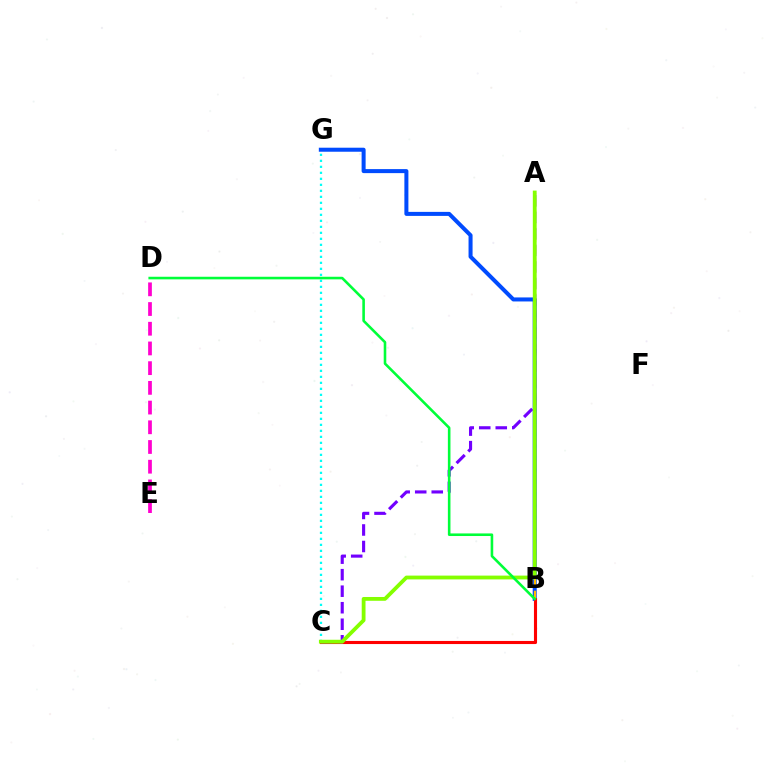{('C', 'G'): [{'color': '#00fff6', 'line_style': 'dotted', 'thickness': 1.63}], ('B', 'G'): [{'color': '#004bff', 'line_style': 'solid', 'thickness': 2.9}], ('B', 'C'): [{'color': '#ff0000', 'line_style': 'solid', 'thickness': 2.23}], ('D', 'E'): [{'color': '#ff00cf', 'line_style': 'dashed', 'thickness': 2.68}], ('A', 'C'): [{'color': '#7200ff', 'line_style': 'dashed', 'thickness': 2.24}, {'color': '#84ff00', 'line_style': 'solid', 'thickness': 2.74}], ('A', 'B'): [{'color': '#ffbd00', 'line_style': 'dashed', 'thickness': 1.62}], ('B', 'D'): [{'color': '#00ff39', 'line_style': 'solid', 'thickness': 1.86}]}